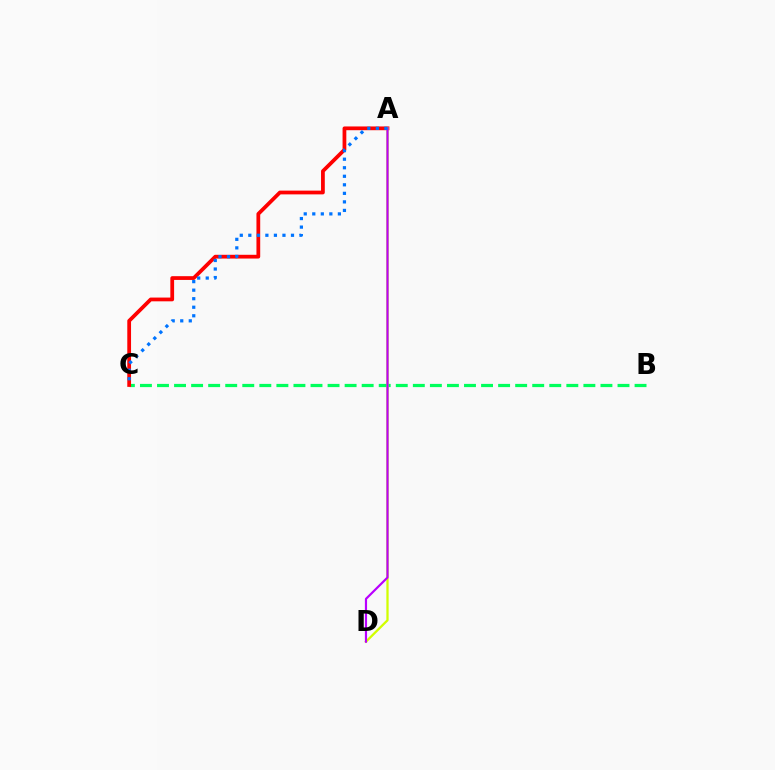{('B', 'C'): [{'color': '#00ff5c', 'line_style': 'dashed', 'thickness': 2.32}], ('A', 'C'): [{'color': '#ff0000', 'line_style': 'solid', 'thickness': 2.71}, {'color': '#0074ff', 'line_style': 'dotted', 'thickness': 2.32}], ('A', 'D'): [{'color': '#d1ff00', 'line_style': 'solid', 'thickness': 1.64}, {'color': '#b900ff', 'line_style': 'solid', 'thickness': 1.57}]}